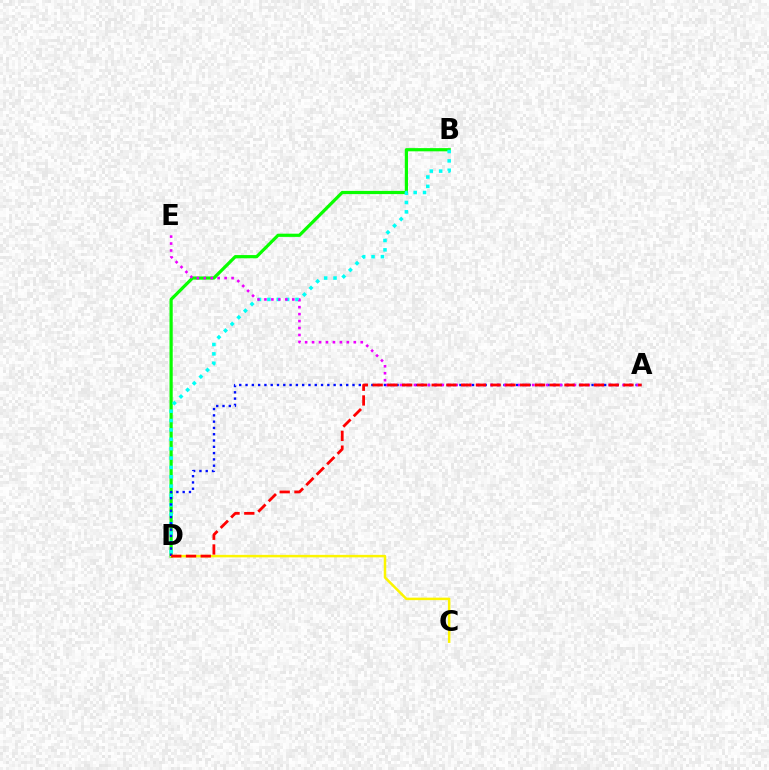{('B', 'D'): [{'color': '#08ff00', 'line_style': 'solid', 'thickness': 2.31}, {'color': '#00fff6', 'line_style': 'dotted', 'thickness': 2.55}], ('C', 'D'): [{'color': '#fcf500', 'line_style': 'solid', 'thickness': 1.8}], ('A', 'D'): [{'color': '#0010ff', 'line_style': 'dotted', 'thickness': 1.71}, {'color': '#ff0000', 'line_style': 'dashed', 'thickness': 2.0}], ('A', 'E'): [{'color': '#ee00ff', 'line_style': 'dotted', 'thickness': 1.89}]}